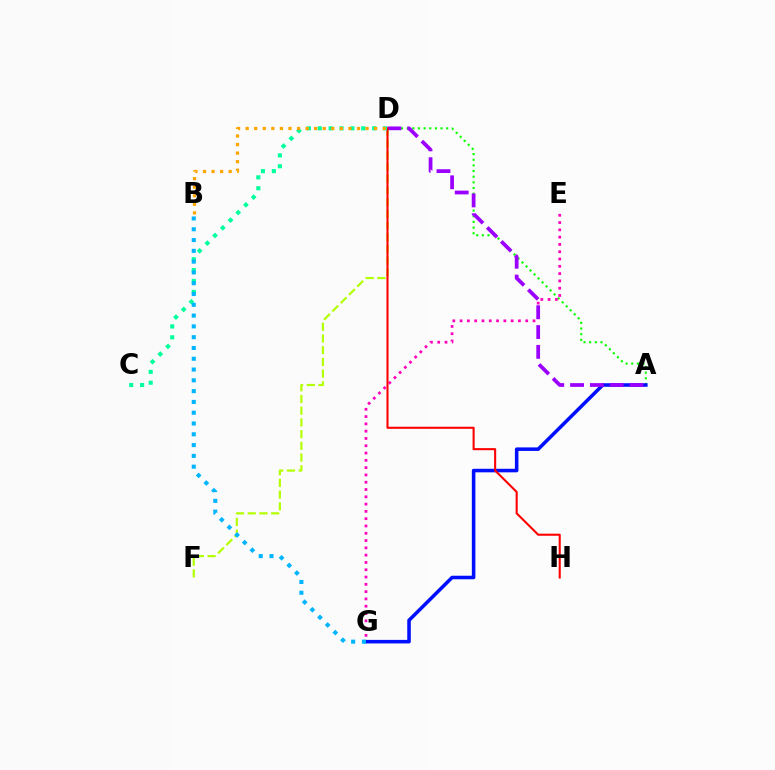{('A', 'D'): [{'color': '#08ff00', 'line_style': 'dotted', 'thickness': 1.54}, {'color': '#9b00ff', 'line_style': 'dashed', 'thickness': 2.69}], ('E', 'G'): [{'color': '#ff00bd', 'line_style': 'dotted', 'thickness': 1.98}], ('A', 'G'): [{'color': '#0010ff', 'line_style': 'solid', 'thickness': 2.55}], ('D', 'F'): [{'color': '#b3ff00', 'line_style': 'dashed', 'thickness': 1.59}], ('D', 'H'): [{'color': '#ff0000', 'line_style': 'solid', 'thickness': 1.5}], ('C', 'D'): [{'color': '#00ff9d', 'line_style': 'dotted', 'thickness': 2.96}], ('B', 'G'): [{'color': '#00b5ff', 'line_style': 'dotted', 'thickness': 2.93}], ('B', 'D'): [{'color': '#ffa500', 'line_style': 'dotted', 'thickness': 2.33}]}